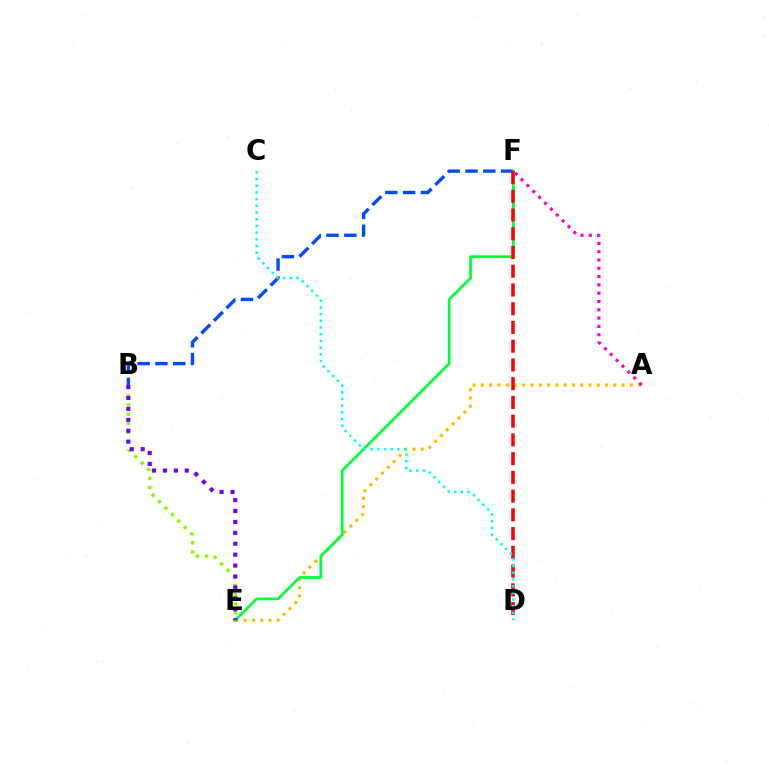{('B', 'F'): [{'color': '#004bff', 'line_style': 'dashed', 'thickness': 2.42}], ('B', 'E'): [{'color': '#84ff00', 'line_style': 'dotted', 'thickness': 2.48}, {'color': '#7200ff', 'line_style': 'dotted', 'thickness': 2.97}], ('A', 'E'): [{'color': '#ffbd00', 'line_style': 'dotted', 'thickness': 2.25}], ('E', 'F'): [{'color': '#00ff39', 'line_style': 'solid', 'thickness': 1.97}], ('D', 'F'): [{'color': '#ff0000', 'line_style': 'dashed', 'thickness': 2.55}], ('A', 'F'): [{'color': '#ff00cf', 'line_style': 'dotted', 'thickness': 2.26}], ('C', 'D'): [{'color': '#00fff6', 'line_style': 'dotted', 'thickness': 1.82}]}